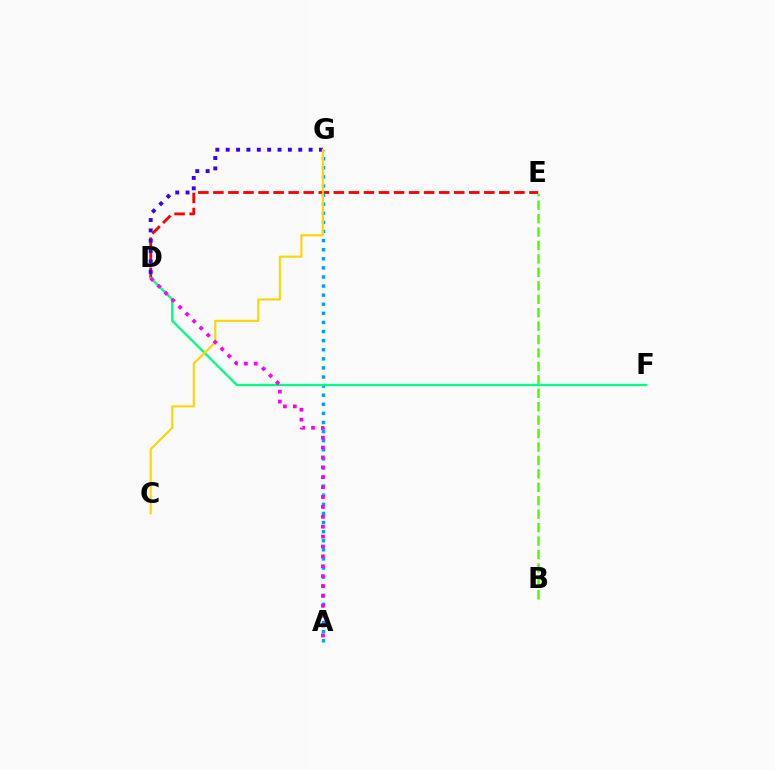{('D', 'E'): [{'color': '#ff0000', 'line_style': 'dashed', 'thickness': 2.04}], ('B', 'E'): [{'color': '#4fff00', 'line_style': 'dashed', 'thickness': 1.83}], ('A', 'G'): [{'color': '#009eff', 'line_style': 'dotted', 'thickness': 2.47}], ('D', 'G'): [{'color': '#3700ff', 'line_style': 'dotted', 'thickness': 2.82}], ('D', 'F'): [{'color': '#00ff86', 'line_style': 'solid', 'thickness': 1.67}], ('C', 'G'): [{'color': '#ffd500', 'line_style': 'solid', 'thickness': 1.51}], ('A', 'D'): [{'color': '#ff00ed', 'line_style': 'dotted', 'thickness': 2.69}]}